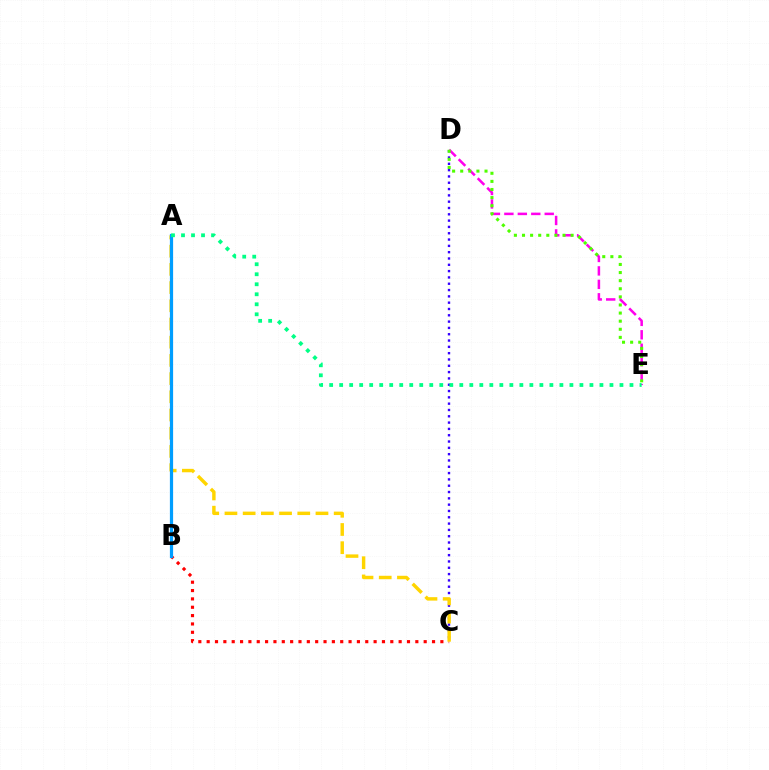{('C', 'D'): [{'color': '#3700ff', 'line_style': 'dotted', 'thickness': 1.71}], ('D', 'E'): [{'color': '#ff00ed', 'line_style': 'dashed', 'thickness': 1.83}, {'color': '#4fff00', 'line_style': 'dotted', 'thickness': 2.2}], ('B', 'C'): [{'color': '#ff0000', 'line_style': 'dotted', 'thickness': 2.27}], ('A', 'C'): [{'color': '#ffd500', 'line_style': 'dashed', 'thickness': 2.47}], ('A', 'B'): [{'color': '#009eff', 'line_style': 'solid', 'thickness': 2.31}], ('A', 'E'): [{'color': '#00ff86', 'line_style': 'dotted', 'thickness': 2.72}]}